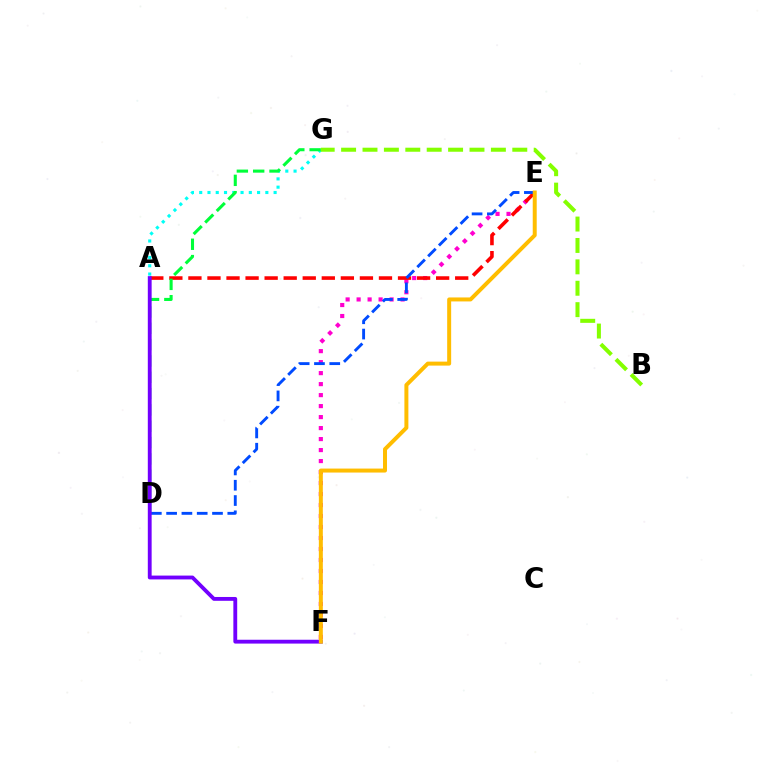{('E', 'F'): [{'color': '#ff00cf', 'line_style': 'dotted', 'thickness': 2.99}, {'color': '#ffbd00', 'line_style': 'solid', 'thickness': 2.87}], ('A', 'G'): [{'color': '#00fff6', 'line_style': 'dotted', 'thickness': 2.25}], ('A', 'E'): [{'color': '#ff0000', 'line_style': 'dashed', 'thickness': 2.59}], ('D', 'G'): [{'color': '#00ff39', 'line_style': 'dashed', 'thickness': 2.22}], ('D', 'E'): [{'color': '#004bff', 'line_style': 'dashed', 'thickness': 2.08}], ('A', 'F'): [{'color': '#7200ff', 'line_style': 'solid', 'thickness': 2.76}], ('B', 'G'): [{'color': '#84ff00', 'line_style': 'dashed', 'thickness': 2.91}]}